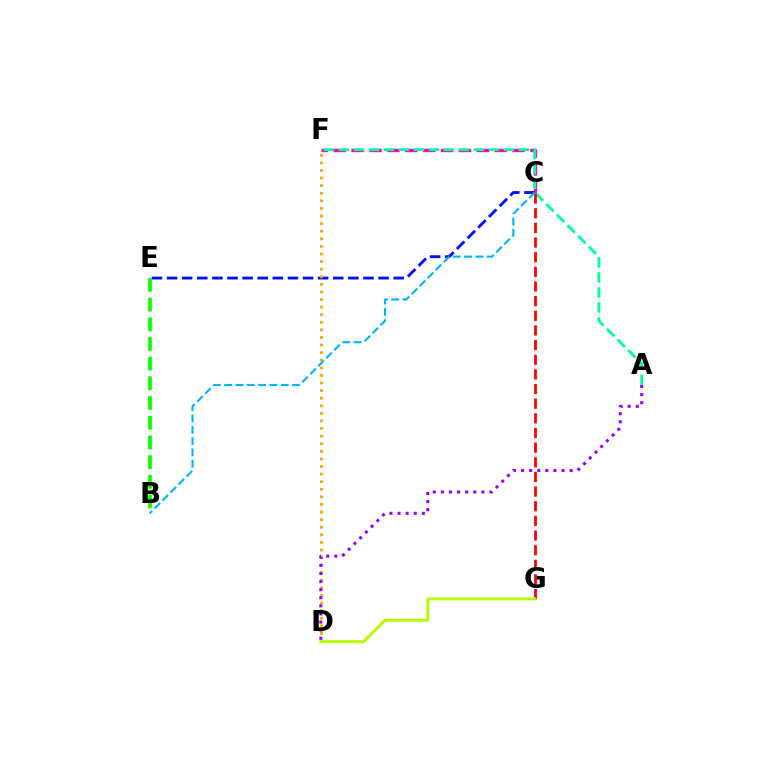{('C', 'F'): [{'color': '#ff00bd', 'line_style': 'dashed', 'thickness': 2.43}], ('A', 'F'): [{'color': '#00ff9d', 'line_style': 'dashed', 'thickness': 2.04}], ('C', 'E'): [{'color': '#0010ff', 'line_style': 'dashed', 'thickness': 2.05}], ('B', 'E'): [{'color': '#08ff00', 'line_style': 'dashed', 'thickness': 2.68}], ('C', 'G'): [{'color': '#ff0000', 'line_style': 'dashed', 'thickness': 1.99}], ('D', 'F'): [{'color': '#ffa500', 'line_style': 'dotted', 'thickness': 2.06}], ('A', 'D'): [{'color': '#9b00ff', 'line_style': 'dotted', 'thickness': 2.2}], ('D', 'G'): [{'color': '#b3ff00', 'line_style': 'solid', 'thickness': 2.11}], ('B', 'C'): [{'color': '#00b5ff', 'line_style': 'dashed', 'thickness': 1.54}]}